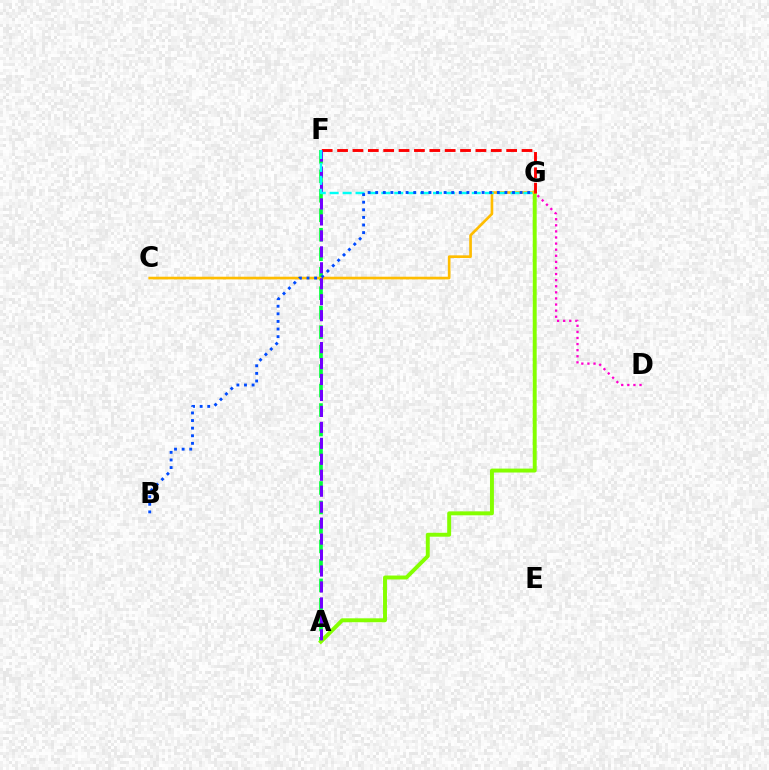{('A', 'F'): [{'color': '#00ff39', 'line_style': 'dashed', 'thickness': 2.65}, {'color': '#7200ff', 'line_style': 'dashed', 'thickness': 2.17}], ('A', 'G'): [{'color': '#84ff00', 'line_style': 'solid', 'thickness': 2.83}], ('C', 'G'): [{'color': '#ffbd00', 'line_style': 'solid', 'thickness': 1.92}], ('F', 'G'): [{'color': '#ff0000', 'line_style': 'dashed', 'thickness': 2.09}, {'color': '#00fff6', 'line_style': 'dashed', 'thickness': 1.75}], ('B', 'G'): [{'color': '#004bff', 'line_style': 'dotted', 'thickness': 2.06}], ('D', 'G'): [{'color': '#ff00cf', 'line_style': 'dotted', 'thickness': 1.66}]}